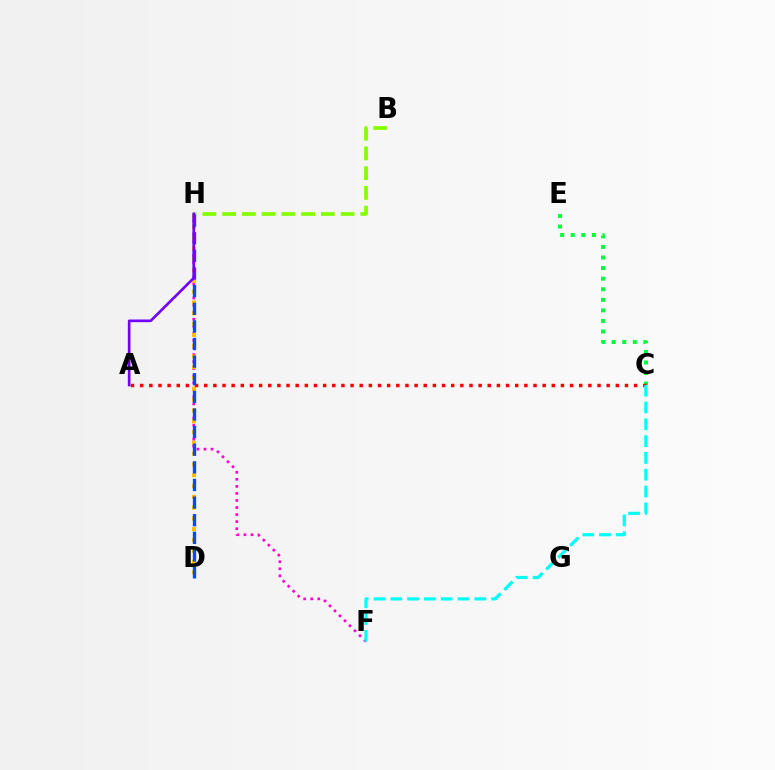{('C', 'E'): [{'color': '#00ff39', 'line_style': 'dotted', 'thickness': 2.87}], ('F', 'H'): [{'color': '#ff00cf', 'line_style': 'dotted', 'thickness': 1.92}], ('B', 'H'): [{'color': '#84ff00', 'line_style': 'dashed', 'thickness': 2.68}], ('D', 'H'): [{'color': '#ffbd00', 'line_style': 'dotted', 'thickness': 2.93}, {'color': '#004bff', 'line_style': 'dashed', 'thickness': 2.39}], ('A', 'C'): [{'color': '#ff0000', 'line_style': 'dotted', 'thickness': 2.49}], ('C', 'F'): [{'color': '#00fff6', 'line_style': 'dashed', 'thickness': 2.28}], ('A', 'H'): [{'color': '#7200ff', 'line_style': 'solid', 'thickness': 1.91}]}